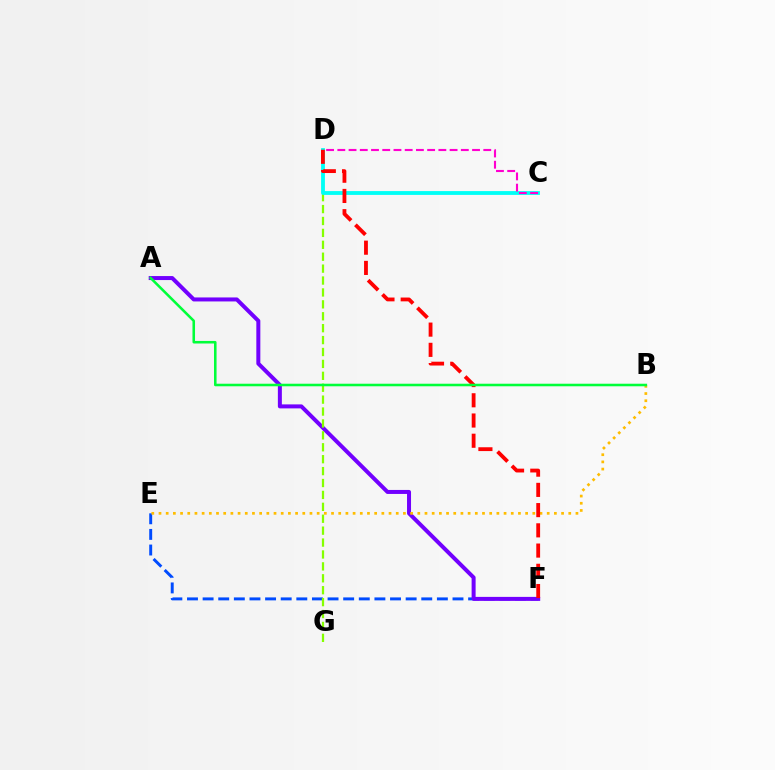{('E', 'F'): [{'color': '#004bff', 'line_style': 'dashed', 'thickness': 2.12}], ('A', 'F'): [{'color': '#7200ff', 'line_style': 'solid', 'thickness': 2.88}], ('D', 'G'): [{'color': '#84ff00', 'line_style': 'dashed', 'thickness': 1.62}], ('C', 'D'): [{'color': '#00fff6', 'line_style': 'solid', 'thickness': 2.75}, {'color': '#ff00cf', 'line_style': 'dashed', 'thickness': 1.53}], ('B', 'E'): [{'color': '#ffbd00', 'line_style': 'dotted', 'thickness': 1.95}], ('D', 'F'): [{'color': '#ff0000', 'line_style': 'dashed', 'thickness': 2.75}], ('A', 'B'): [{'color': '#00ff39', 'line_style': 'solid', 'thickness': 1.84}]}